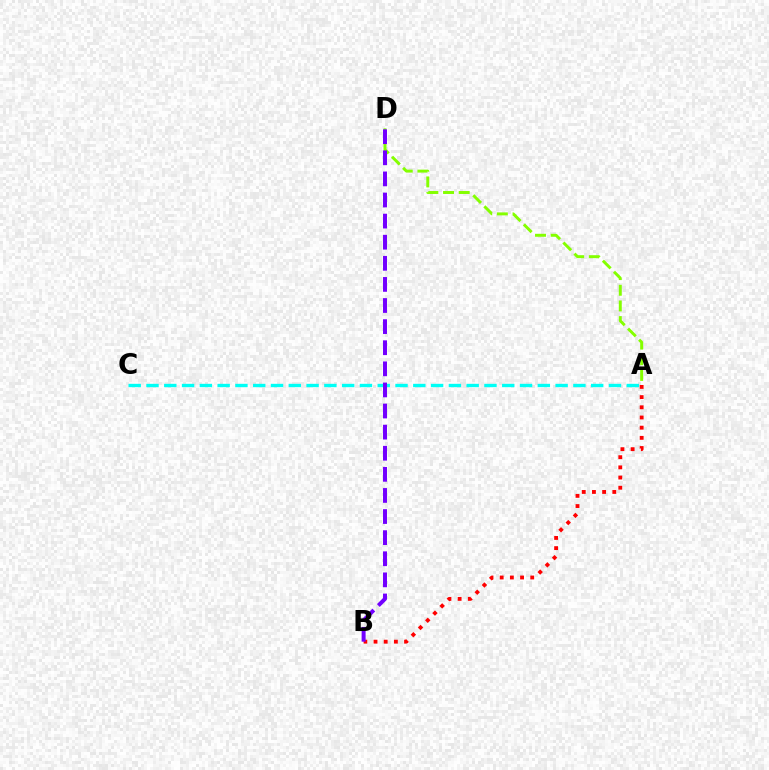{('A', 'D'): [{'color': '#84ff00', 'line_style': 'dashed', 'thickness': 2.13}], ('A', 'B'): [{'color': '#ff0000', 'line_style': 'dotted', 'thickness': 2.77}], ('A', 'C'): [{'color': '#00fff6', 'line_style': 'dashed', 'thickness': 2.42}], ('B', 'D'): [{'color': '#7200ff', 'line_style': 'dashed', 'thickness': 2.87}]}